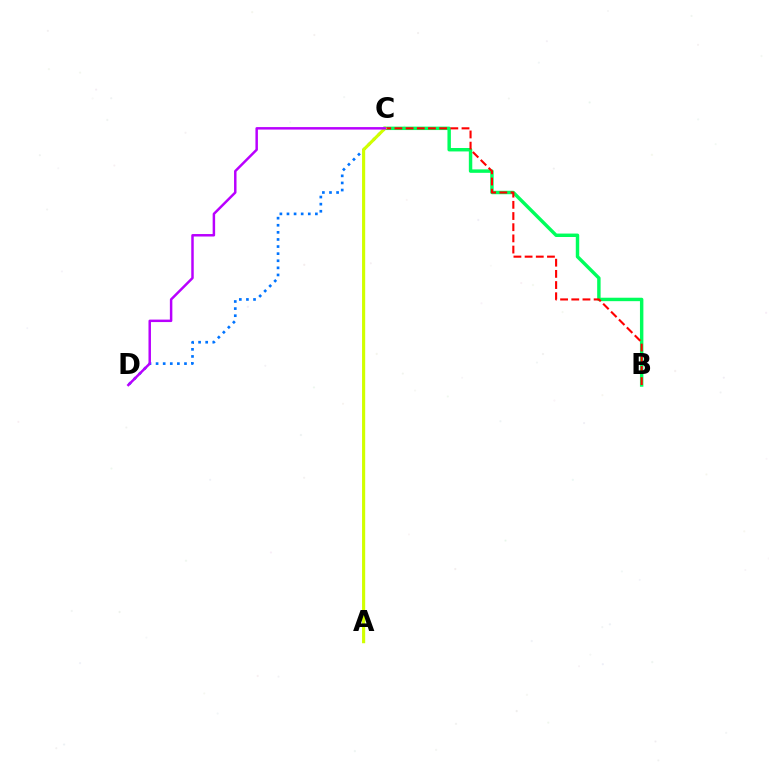{('B', 'C'): [{'color': '#00ff5c', 'line_style': 'solid', 'thickness': 2.47}, {'color': '#ff0000', 'line_style': 'dashed', 'thickness': 1.52}], ('C', 'D'): [{'color': '#0074ff', 'line_style': 'dotted', 'thickness': 1.93}, {'color': '#b900ff', 'line_style': 'solid', 'thickness': 1.78}], ('A', 'C'): [{'color': '#d1ff00', 'line_style': 'solid', 'thickness': 2.26}]}